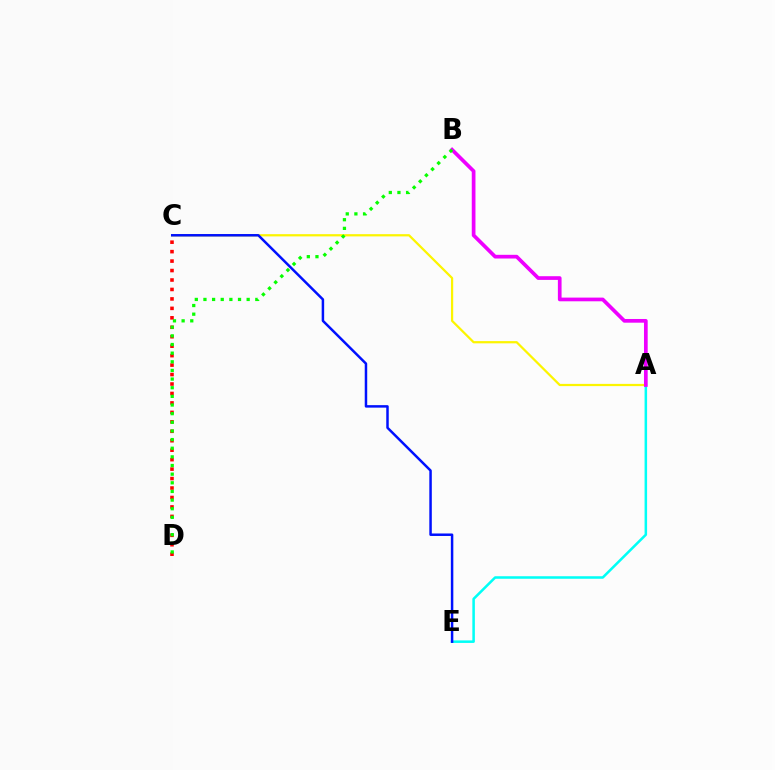{('A', 'C'): [{'color': '#fcf500', 'line_style': 'solid', 'thickness': 1.61}], ('A', 'E'): [{'color': '#00fff6', 'line_style': 'solid', 'thickness': 1.82}], ('A', 'B'): [{'color': '#ee00ff', 'line_style': 'solid', 'thickness': 2.66}], ('C', 'D'): [{'color': '#ff0000', 'line_style': 'dotted', 'thickness': 2.57}], ('B', 'D'): [{'color': '#08ff00', 'line_style': 'dotted', 'thickness': 2.35}], ('C', 'E'): [{'color': '#0010ff', 'line_style': 'solid', 'thickness': 1.79}]}